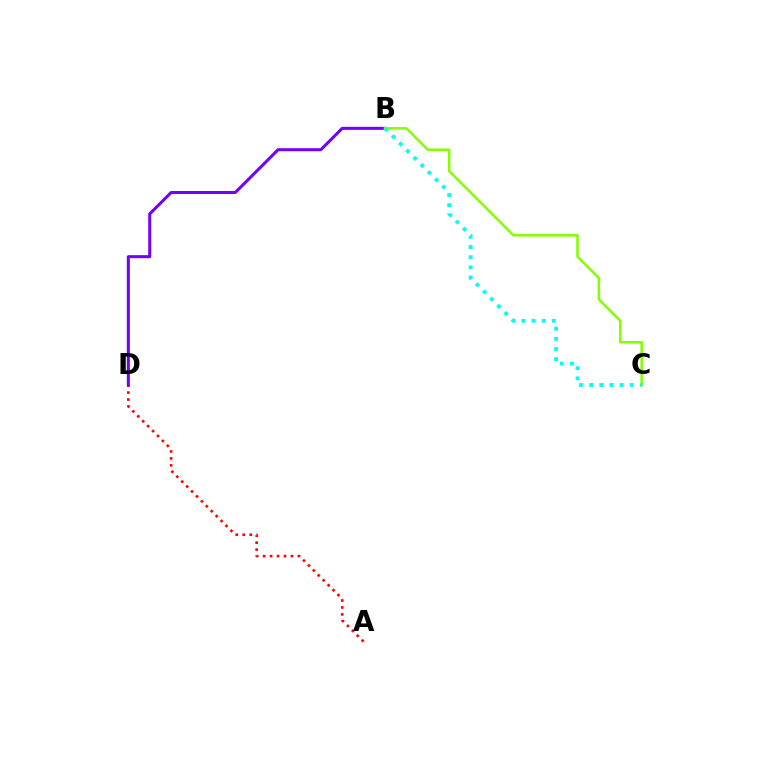{('A', 'D'): [{'color': '#ff0000', 'line_style': 'dotted', 'thickness': 1.89}], ('B', 'D'): [{'color': '#7200ff', 'line_style': 'solid', 'thickness': 2.17}], ('B', 'C'): [{'color': '#84ff00', 'line_style': 'solid', 'thickness': 1.82}, {'color': '#00fff6', 'line_style': 'dotted', 'thickness': 2.76}]}